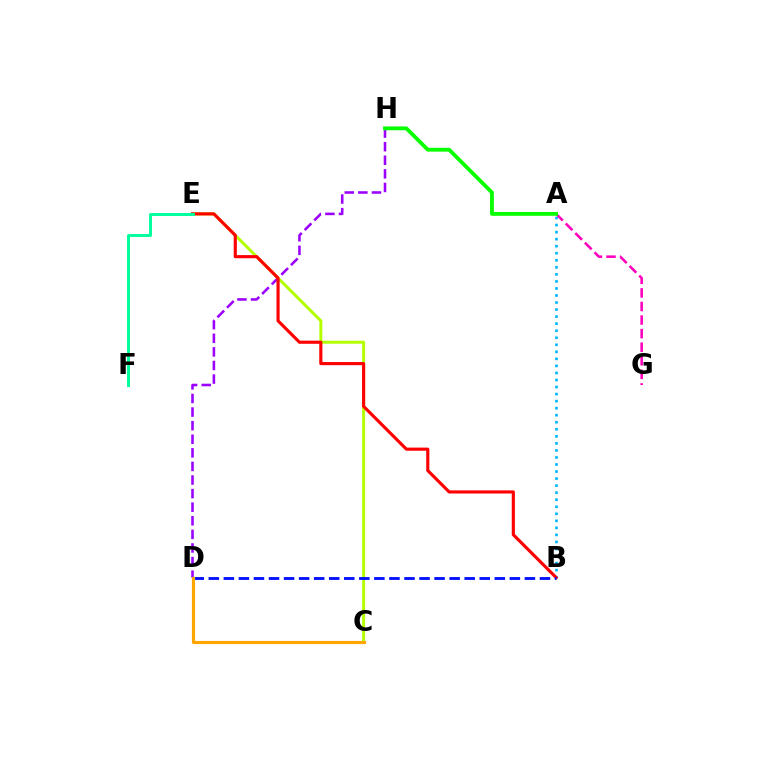{('D', 'H'): [{'color': '#9b00ff', 'line_style': 'dashed', 'thickness': 1.85}], ('A', 'B'): [{'color': '#00b5ff', 'line_style': 'dotted', 'thickness': 1.91}], ('C', 'E'): [{'color': '#b3ff00', 'line_style': 'solid', 'thickness': 2.13}], ('B', 'E'): [{'color': '#ff0000', 'line_style': 'solid', 'thickness': 2.26}], ('E', 'F'): [{'color': '#00ff9d', 'line_style': 'solid', 'thickness': 2.13}], ('B', 'D'): [{'color': '#0010ff', 'line_style': 'dashed', 'thickness': 2.04}], ('A', 'G'): [{'color': '#ff00bd', 'line_style': 'dashed', 'thickness': 1.84}], ('A', 'H'): [{'color': '#08ff00', 'line_style': 'solid', 'thickness': 2.76}], ('C', 'D'): [{'color': '#ffa500', 'line_style': 'solid', 'thickness': 2.26}]}